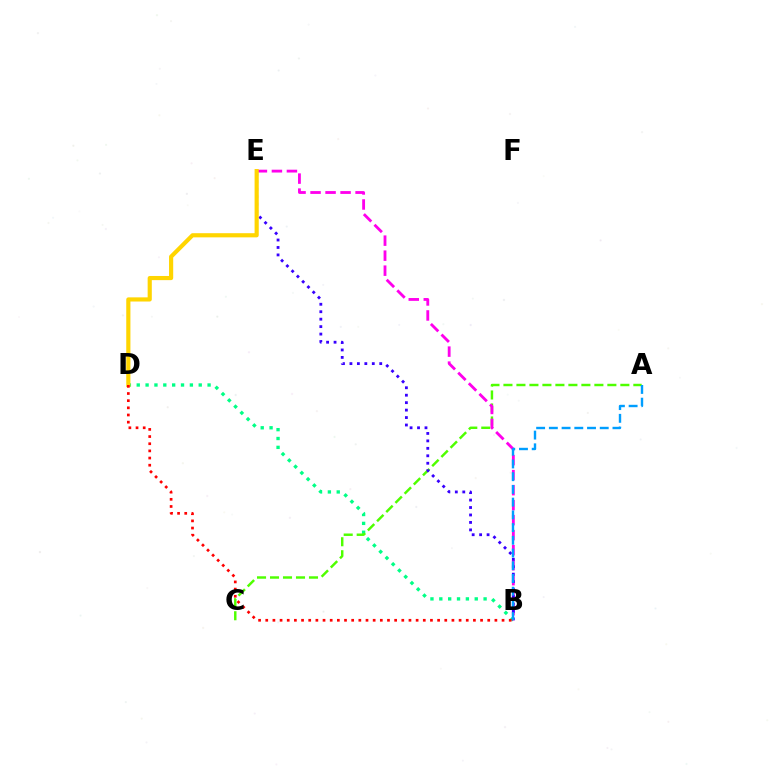{('B', 'D'): [{'color': '#00ff86', 'line_style': 'dotted', 'thickness': 2.41}, {'color': '#ff0000', 'line_style': 'dotted', 'thickness': 1.95}], ('A', 'C'): [{'color': '#4fff00', 'line_style': 'dashed', 'thickness': 1.76}], ('B', 'E'): [{'color': '#ff00ed', 'line_style': 'dashed', 'thickness': 2.04}, {'color': '#3700ff', 'line_style': 'dotted', 'thickness': 2.02}], ('D', 'E'): [{'color': '#ffd500', 'line_style': 'solid', 'thickness': 2.99}], ('A', 'B'): [{'color': '#009eff', 'line_style': 'dashed', 'thickness': 1.73}]}